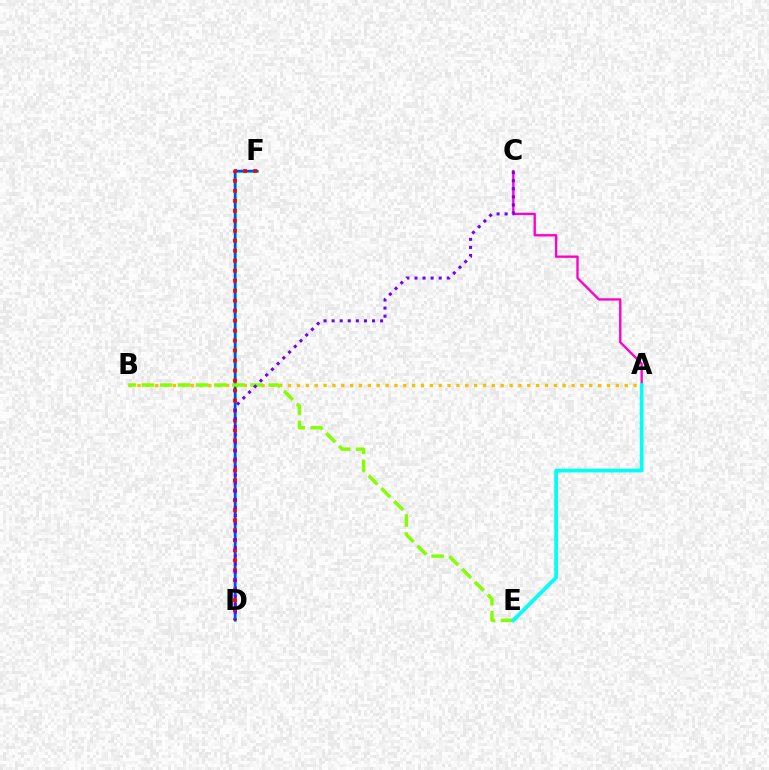{('D', 'F'): [{'color': '#00ff39', 'line_style': 'solid', 'thickness': 1.95}, {'color': '#004bff', 'line_style': 'solid', 'thickness': 1.79}, {'color': '#ff0000', 'line_style': 'dotted', 'thickness': 2.71}], ('A', 'B'): [{'color': '#ffbd00', 'line_style': 'dotted', 'thickness': 2.41}], ('A', 'C'): [{'color': '#ff00cf', 'line_style': 'solid', 'thickness': 1.7}], ('B', 'E'): [{'color': '#84ff00', 'line_style': 'dashed', 'thickness': 2.46}], ('C', 'D'): [{'color': '#7200ff', 'line_style': 'dotted', 'thickness': 2.19}], ('A', 'E'): [{'color': '#00fff6', 'line_style': 'solid', 'thickness': 2.67}]}